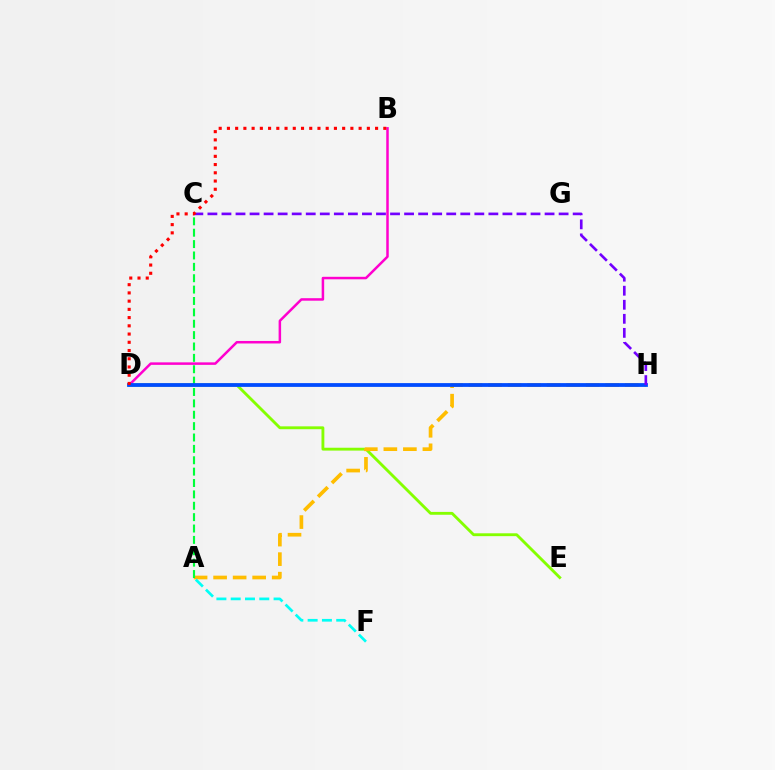{('B', 'D'): [{'color': '#ff00cf', 'line_style': 'solid', 'thickness': 1.8}, {'color': '#ff0000', 'line_style': 'dotted', 'thickness': 2.24}], ('D', 'E'): [{'color': '#84ff00', 'line_style': 'solid', 'thickness': 2.06}], ('A', 'H'): [{'color': '#ffbd00', 'line_style': 'dashed', 'thickness': 2.65}], ('A', 'C'): [{'color': '#00ff39', 'line_style': 'dashed', 'thickness': 1.55}], ('A', 'F'): [{'color': '#00fff6', 'line_style': 'dashed', 'thickness': 1.94}], ('D', 'H'): [{'color': '#004bff', 'line_style': 'solid', 'thickness': 2.72}], ('C', 'H'): [{'color': '#7200ff', 'line_style': 'dashed', 'thickness': 1.91}]}